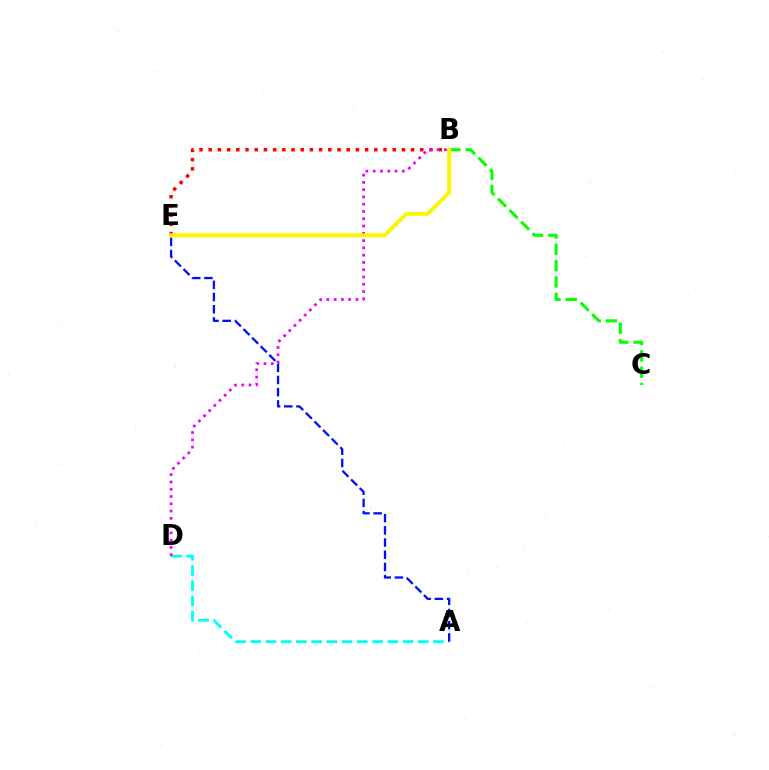{('B', 'E'): [{'color': '#ff0000', 'line_style': 'dotted', 'thickness': 2.5}, {'color': '#fcf500', 'line_style': 'solid', 'thickness': 2.83}], ('A', 'D'): [{'color': '#00fff6', 'line_style': 'dashed', 'thickness': 2.07}], ('B', 'D'): [{'color': '#ee00ff', 'line_style': 'dotted', 'thickness': 1.98}], ('A', 'E'): [{'color': '#0010ff', 'line_style': 'dashed', 'thickness': 1.66}], ('B', 'C'): [{'color': '#08ff00', 'line_style': 'dashed', 'thickness': 2.22}]}